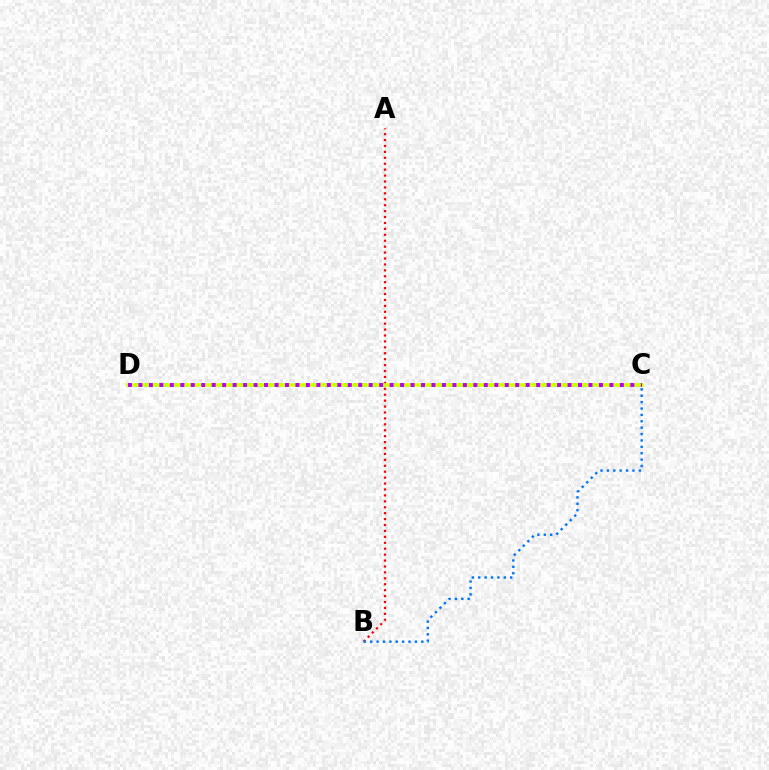{('A', 'B'): [{'color': '#ff0000', 'line_style': 'dotted', 'thickness': 1.61}], ('C', 'D'): [{'color': '#00ff5c', 'line_style': 'dotted', 'thickness': 2.58}, {'color': '#d1ff00', 'line_style': 'solid', 'thickness': 2.57}, {'color': '#b900ff', 'line_style': 'dotted', 'thickness': 2.84}], ('B', 'C'): [{'color': '#0074ff', 'line_style': 'dotted', 'thickness': 1.74}]}